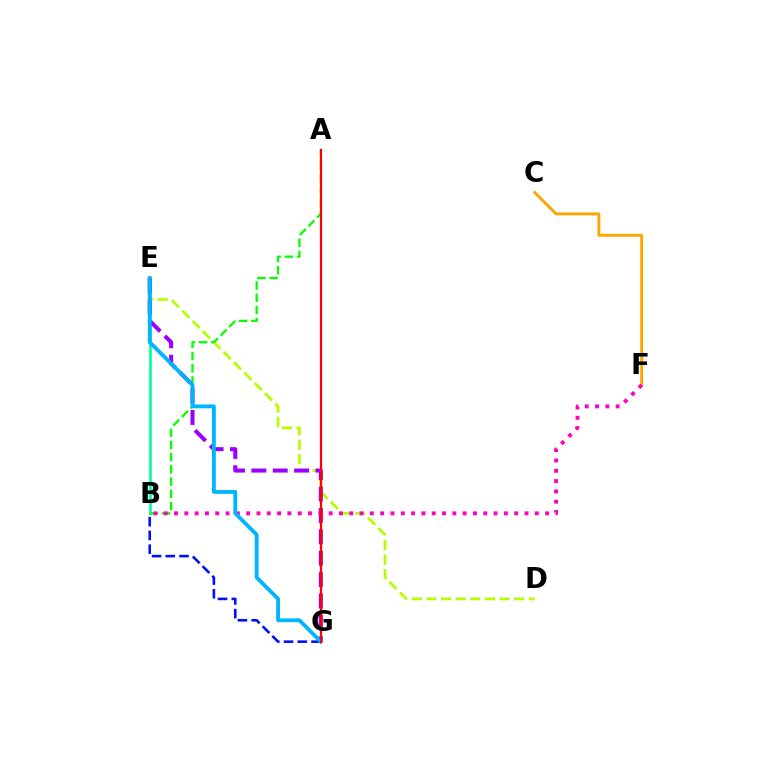{('C', 'F'): [{'color': '#ffa500', 'line_style': 'solid', 'thickness': 2.08}], ('D', 'E'): [{'color': '#b3ff00', 'line_style': 'dashed', 'thickness': 1.99}], ('B', 'E'): [{'color': '#00ff9d', 'line_style': 'solid', 'thickness': 1.9}], ('A', 'B'): [{'color': '#08ff00', 'line_style': 'dashed', 'thickness': 1.66}], ('E', 'G'): [{'color': '#9b00ff', 'line_style': 'dashed', 'thickness': 2.9}, {'color': '#00b5ff', 'line_style': 'solid', 'thickness': 2.76}], ('B', 'F'): [{'color': '#ff00bd', 'line_style': 'dotted', 'thickness': 2.8}], ('B', 'G'): [{'color': '#0010ff', 'line_style': 'dashed', 'thickness': 1.87}], ('A', 'G'): [{'color': '#ff0000', 'line_style': 'solid', 'thickness': 1.6}]}